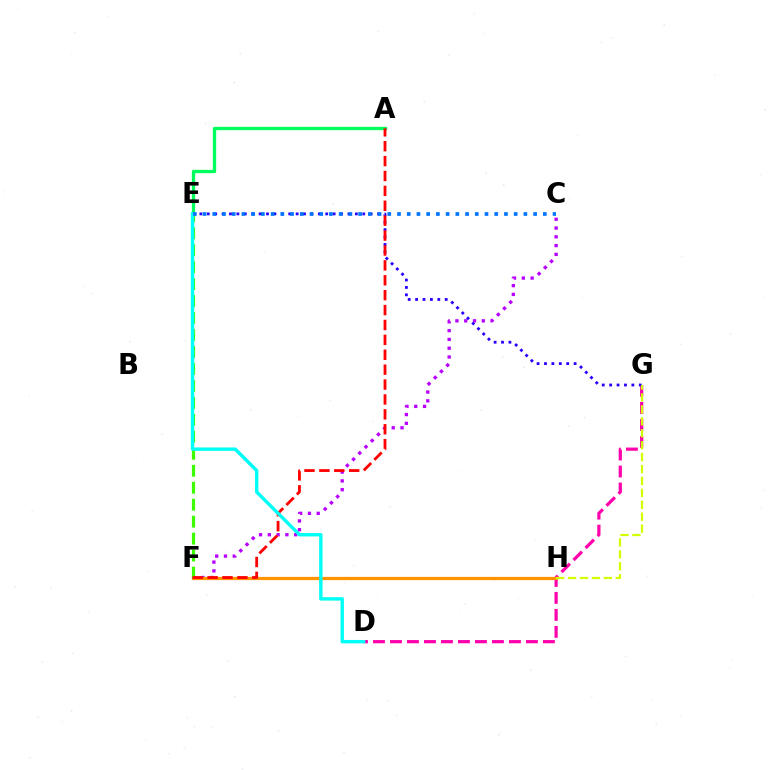{('A', 'E'): [{'color': '#00ff5c', 'line_style': 'solid', 'thickness': 2.39}], ('D', 'G'): [{'color': '#ff00ac', 'line_style': 'dashed', 'thickness': 2.31}], ('C', 'F'): [{'color': '#b900ff', 'line_style': 'dotted', 'thickness': 2.39}], ('F', 'H'): [{'color': '#ff9400', 'line_style': 'solid', 'thickness': 2.33}], ('E', 'F'): [{'color': '#3dff00', 'line_style': 'dashed', 'thickness': 2.31}], ('E', 'G'): [{'color': '#2500ff', 'line_style': 'dotted', 'thickness': 2.01}], ('G', 'H'): [{'color': '#d1ff00', 'line_style': 'dashed', 'thickness': 1.62}], ('A', 'F'): [{'color': '#ff0000', 'line_style': 'dashed', 'thickness': 2.02}], ('D', 'E'): [{'color': '#00fff6', 'line_style': 'solid', 'thickness': 2.45}], ('C', 'E'): [{'color': '#0074ff', 'line_style': 'dotted', 'thickness': 2.64}]}